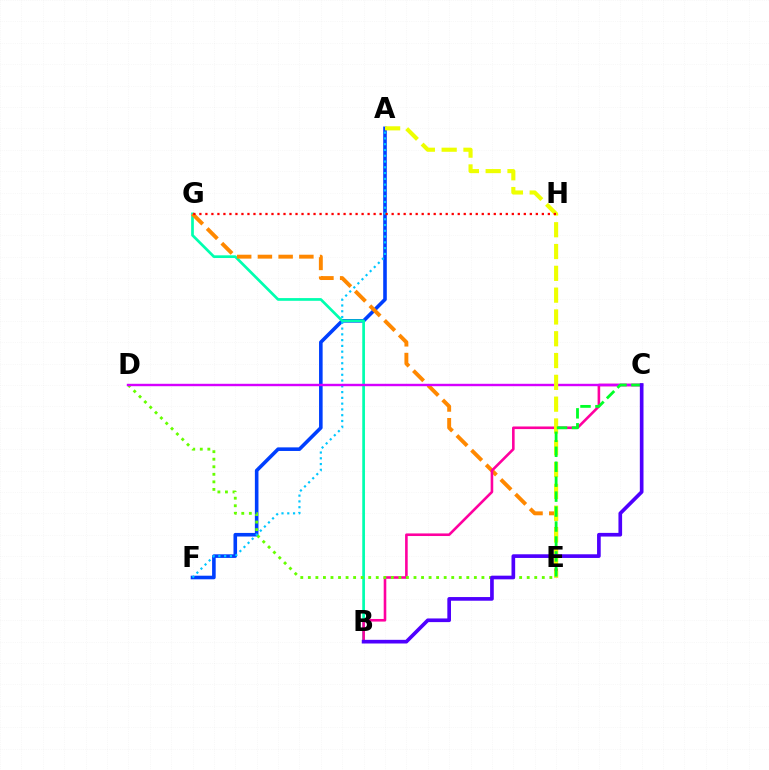{('A', 'F'): [{'color': '#003fff', 'line_style': 'solid', 'thickness': 2.59}, {'color': '#00c7ff', 'line_style': 'dotted', 'thickness': 1.57}], ('B', 'G'): [{'color': '#00ffaf', 'line_style': 'solid', 'thickness': 1.95}], ('E', 'G'): [{'color': '#ff8800', 'line_style': 'dashed', 'thickness': 2.82}], ('B', 'C'): [{'color': '#ff00a0', 'line_style': 'solid', 'thickness': 1.87}, {'color': '#4f00ff', 'line_style': 'solid', 'thickness': 2.64}], ('D', 'E'): [{'color': '#66ff00', 'line_style': 'dotted', 'thickness': 2.05}], ('C', 'D'): [{'color': '#d600ff', 'line_style': 'solid', 'thickness': 1.74}], ('A', 'E'): [{'color': '#eeff00', 'line_style': 'dashed', 'thickness': 2.96}], ('G', 'H'): [{'color': '#ff0000', 'line_style': 'dotted', 'thickness': 1.63}], ('C', 'E'): [{'color': '#00ff27', 'line_style': 'dashed', 'thickness': 2.03}]}